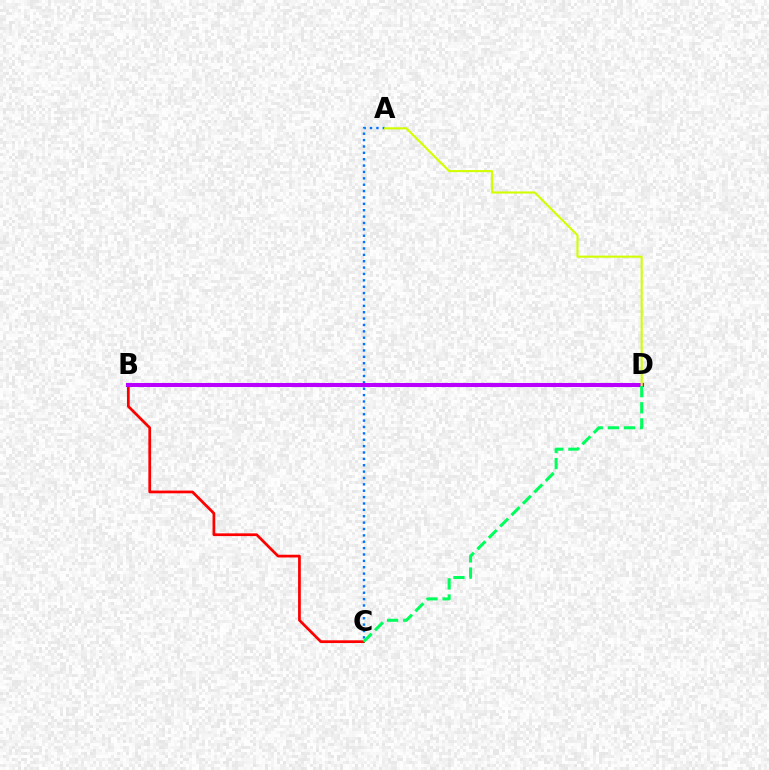{('B', 'C'): [{'color': '#ff0000', 'line_style': 'solid', 'thickness': 1.97}], ('A', 'C'): [{'color': '#0074ff', 'line_style': 'dotted', 'thickness': 1.73}], ('B', 'D'): [{'color': '#b900ff', 'line_style': 'solid', 'thickness': 2.92}], ('A', 'D'): [{'color': '#d1ff00', 'line_style': 'solid', 'thickness': 1.52}], ('C', 'D'): [{'color': '#00ff5c', 'line_style': 'dashed', 'thickness': 2.19}]}